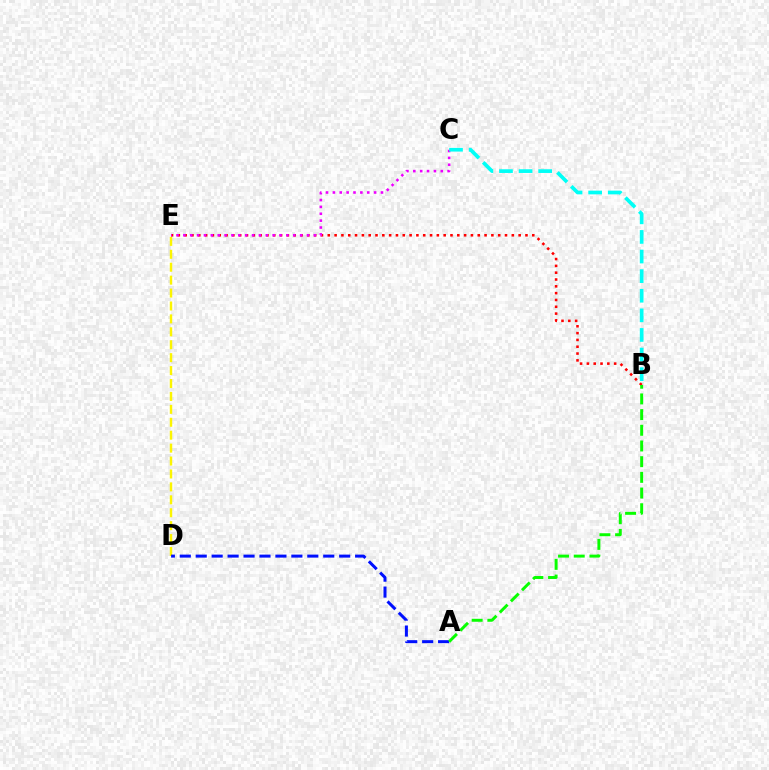{('D', 'E'): [{'color': '#fcf500', 'line_style': 'dashed', 'thickness': 1.76}], ('B', 'E'): [{'color': '#ff0000', 'line_style': 'dotted', 'thickness': 1.85}], ('A', 'D'): [{'color': '#0010ff', 'line_style': 'dashed', 'thickness': 2.17}], ('A', 'B'): [{'color': '#08ff00', 'line_style': 'dashed', 'thickness': 2.13}], ('C', 'E'): [{'color': '#ee00ff', 'line_style': 'dotted', 'thickness': 1.87}], ('B', 'C'): [{'color': '#00fff6', 'line_style': 'dashed', 'thickness': 2.66}]}